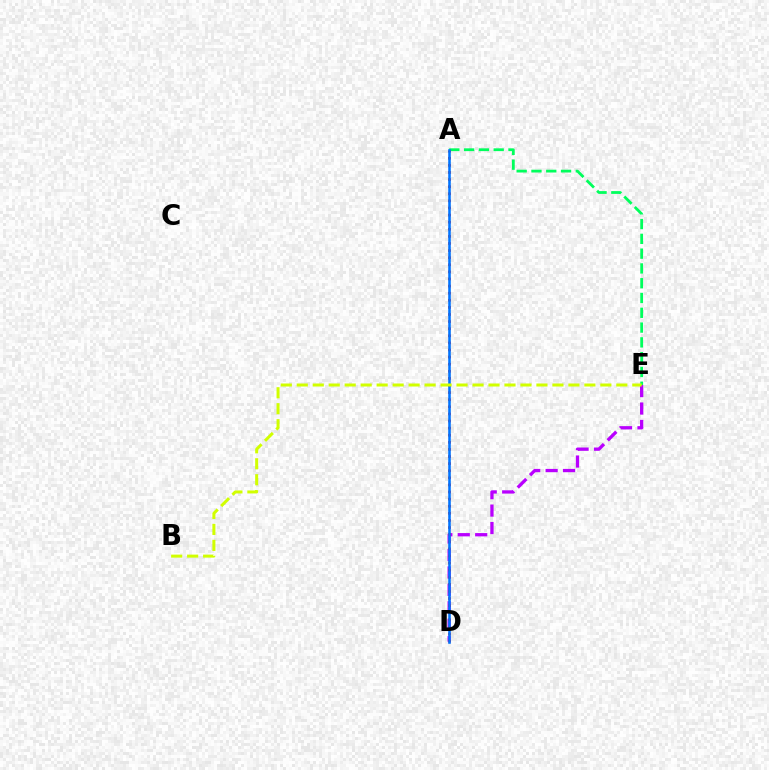{('A', 'E'): [{'color': '#00ff5c', 'line_style': 'dashed', 'thickness': 2.01}], ('D', 'E'): [{'color': '#b900ff', 'line_style': 'dashed', 'thickness': 2.37}], ('A', 'D'): [{'color': '#ff0000', 'line_style': 'dotted', 'thickness': 1.93}, {'color': '#0074ff', 'line_style': 'solid', 'thickness': 1.84}], ('B', 'E'): [{'color': '#d1ff00', 'line_style': 'dashed', 'thickness': 2.17}]}